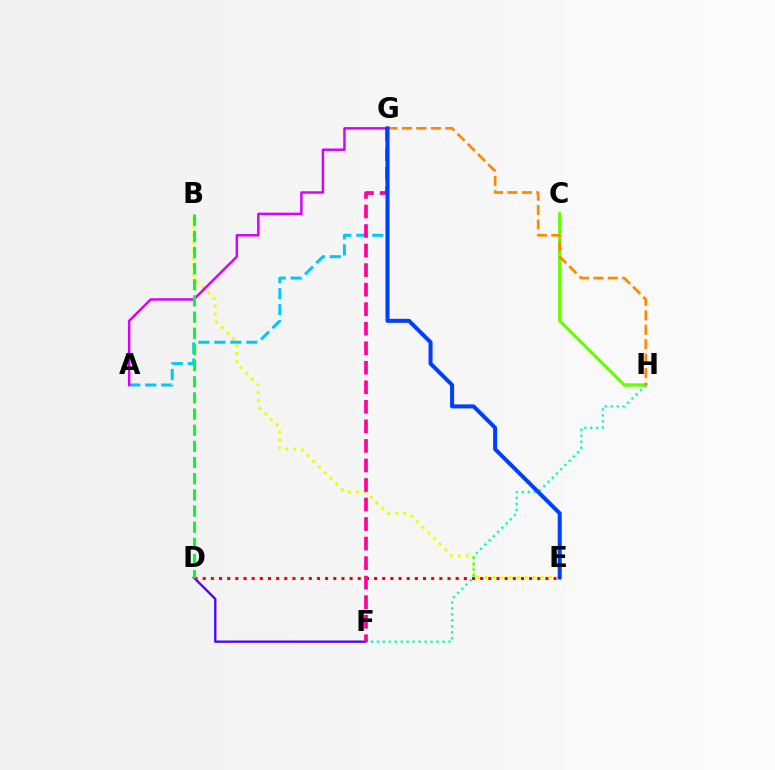{('D', 'F'): [{'color': '#4f00ff', 'line_style': 'solid', 'thickness': 1.67}], ('D', 'E'): [{'color': '#ff0000', 'line_style': 'dotted', 'thickness': 2.22}], ('B', 'E'): [{'color': '#eeff00', 'line_style': 'dotted', 'thickness': 2.18}], ('A', 'G'): [{'color': '#00c7ff', 'line_style': 'dashed', 'thickness': 2.17}, {'color': '#d600ff', 'line_style': 'solid', 'thickness': 1.77}], ('C', 'H'): [{'color': '#66ff00', 'line_style': 'solid', 'thickness': 2.36}], ('B', 'D'): [{'color': '#00ff27', 'line_style': 'dashed', 'thickness': 2.2}], ('F', 'H'): [{'color': '#00ffaf', 'line_style': 'dotted', 'thickness': 1.62}], ('F', 'G'): [{'color': '#ff00a0', 'line_style': 'dashed', 'thickness': 2.65}], ('G', 'H'): [{'color': '#ff8800', 'line_style': 'dashed', 'thickness': 1.96}], ('E', 'G'): [{'color': '#003fff', 'line_style': 'solid', 'thickness': 2.9}]}